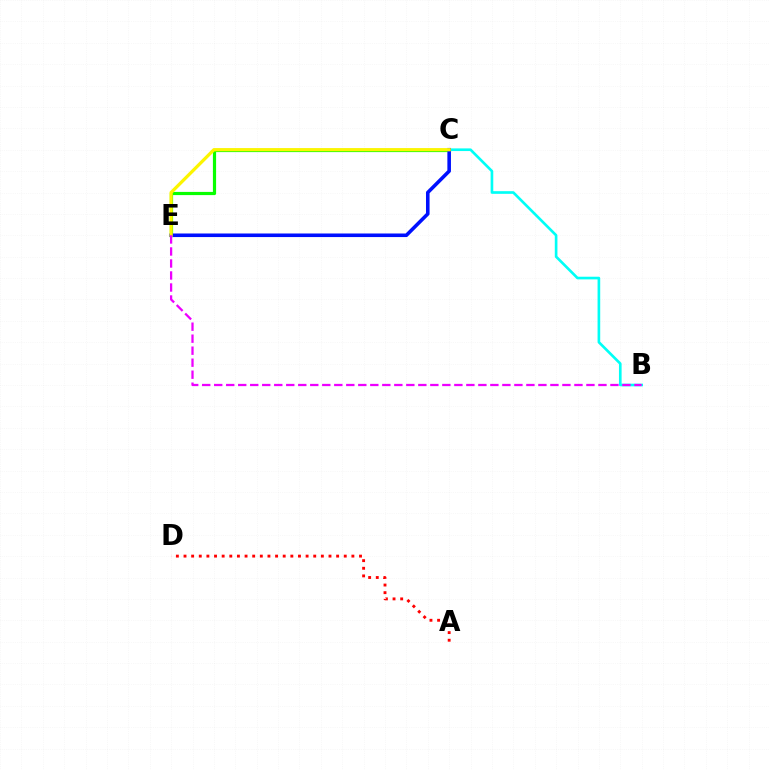{('C', 'E'): [{'color': '#08ff00', 'line_style': 'solid', 'thickness': 2.29}, {'color': '#0010ff', 'line_style': 'solid', 'thickness': 2.58}, {'color': '#fcf500', 'line_style': 'solid', 'thickness': 2.34}], ('B', 'C'): [{'color': '#00fff6', 'line_style': 'solid', 'thickness': 1.91}], ('A', 'D'): [{'color': '#ff0000', 'line_style': 'dotted', 'thickness': 2.07}], ('B', 'E'): [{'color': '#ee00ff', 'line_style': 'dashed', 'thickness': 1.63}]}